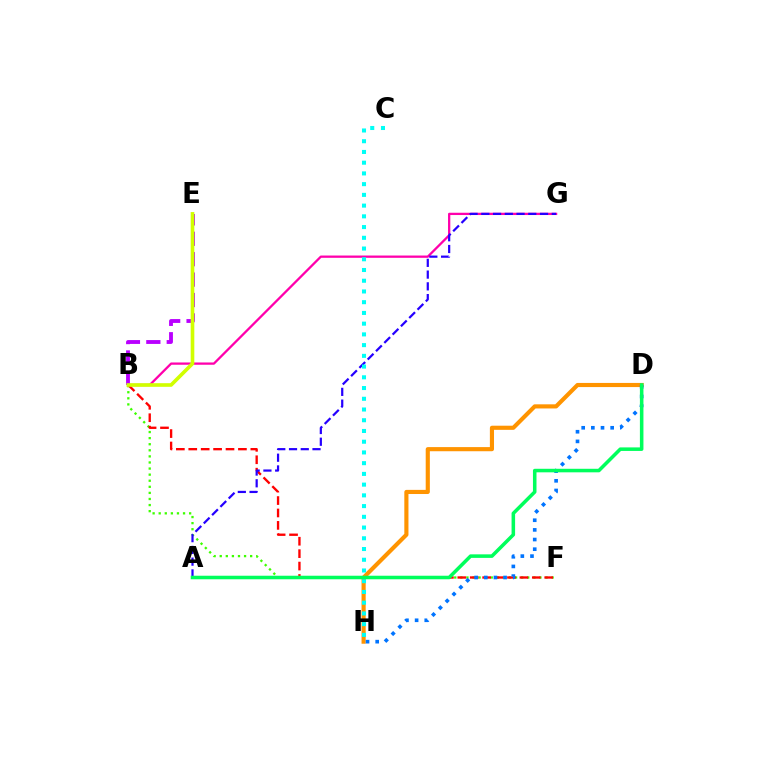{('D', 'H'): [{'color': '#ff9400', 'line_style': 'solid', 'thickness': 2.98}, {'color': '#0074ff', 'line_style': 'dotted', 'thickness': 2.62}], ('B', 'F'): [{'color': '#3dff00', 'line_style': 'dotted', 'thickness': 1.65}, {'color': '#ff0000', 'line_style': 'dashed', 'thickness': 1.69}], ('B', 'G'): [{'color': '#ff00ac', 'line_style': 'solid', 'thickness': 1.64}], ('A', 'G'): [{'color': '#2500ff', 'line_style': 'dashed', 'thickness': 1.6}], ('C', 'H'): [{'color': '#00fff6', 'line_style': 'dotted', 'thickness': 2.92}], ('B', 'E'): [{'color': '#b900ff', 'line_style': 'dashed', 'thickness': 2.77}, {'color': '#d1ff00', 'line_style': 'solid', 'thickness': 2.62}], ('A', 'D'): [{'color': '#00ff5c', 'line_style': 'solid', 'thickness': 2.55}]}